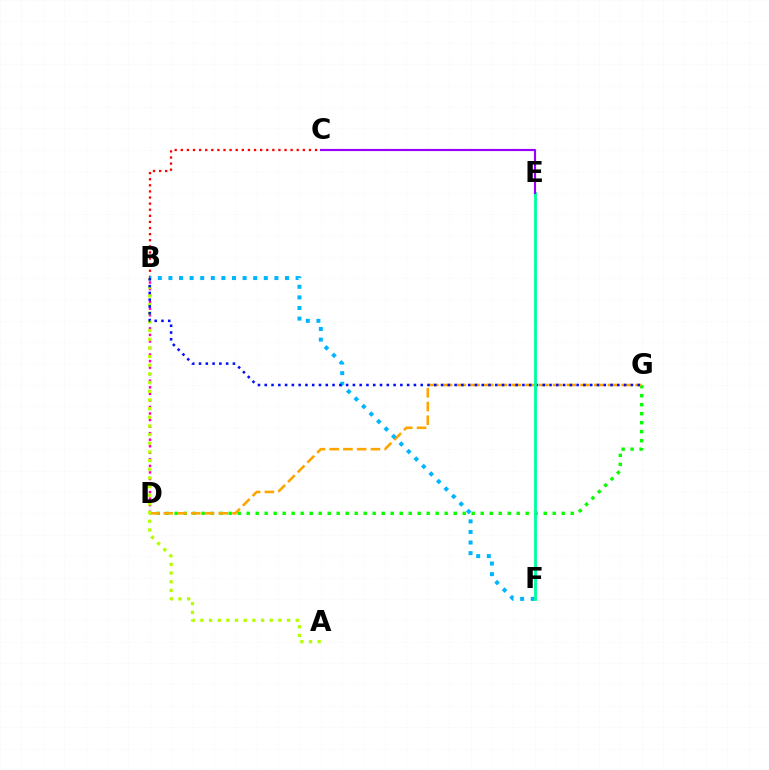{('D', 'G'): [{'color': '#08ff00', 'line_style': 'dotted', 'thickness': 2.45}, {'color': '#ffa500', 'line_style': 'dashed', 'thickness': 1.87}], ('B', 'C'): [{'color': '#ff0000', 'line_style': 'dotted', 'thickness': 1.66}], ('B', 'D'): [{'color': '#ff00bd', 'line_style': 'dotted', 'thickness': 1.78}], ('A', 'B'): [{'color': '#b3ff00', 'line_style': 'dotted', 'thickness': 2.35}], ('B', 'F'): [{'color': '#00b5ff', 'line_style': 'dotted', 'thickness': 2.88}], ('B', 'G'): [{'color': '#0010ff', 'line_style': 'dotted', 'thickness': 1.84}], ('E', 'F'): [{'color': '#00ff9d', 'line_style': 'solid', 'thickness': 2.04}], ('C', 'E'): [{'color': '#9b00ff', 'line_style': 'solid', 'thickness': 1.56}]}